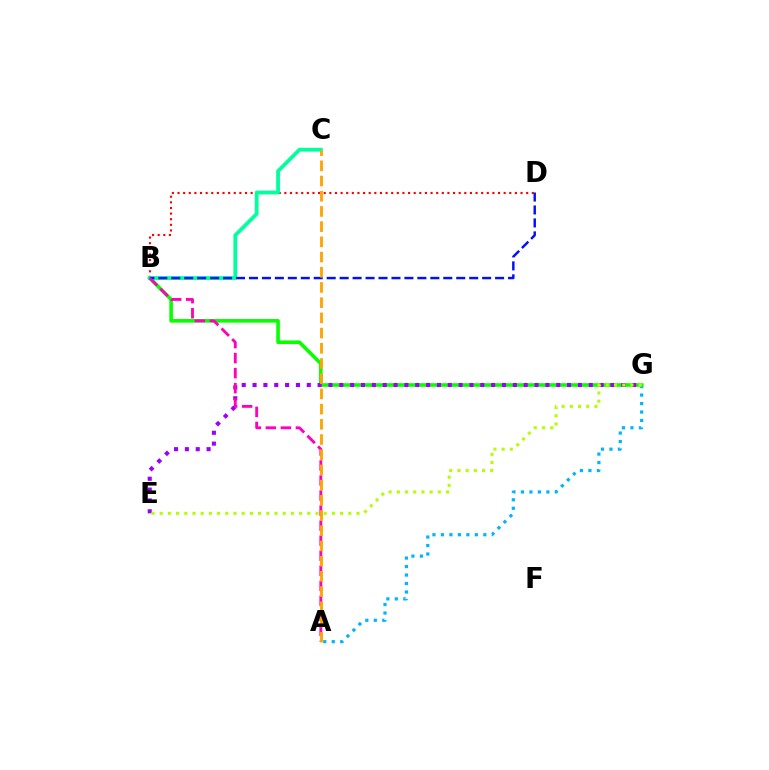{('A', 'G'): [{'color': '#00b5ff', 'line_style': 'dotted', 'thickness': 2.3}], ('B', 'D'): [{'color': '#ff0000', 'line_style': 'dotted', 'thickness': 1.53}, {'color': '#0010ff', 'line_style': 'dashed', 'thickness': 1.76}], ('B', 'G'): [{'color': '#08ff00', 'line_style': 'solid', 'thickness': 2.59}], ('E', 'G'): [{'color': '#9b00ff', 'line_style': 'dotted', 'thickness': 2.95}, {'color': '#b3ff00', 'line_style': 'dotted', 'thickness': 2.23}], ('B', 'C'): [{'color': '#00ff9d', 'line_style': 'solid', 'thickness': 2.72}], ('A', 'B'): [{'color': '#ff00bd', 'line_style': 'dashed', 'thickness': 2.04}], ('A', 'C'): [{'color': '#ffa500', 'line_style': 'dashed', 'thickness': 2.07}]}